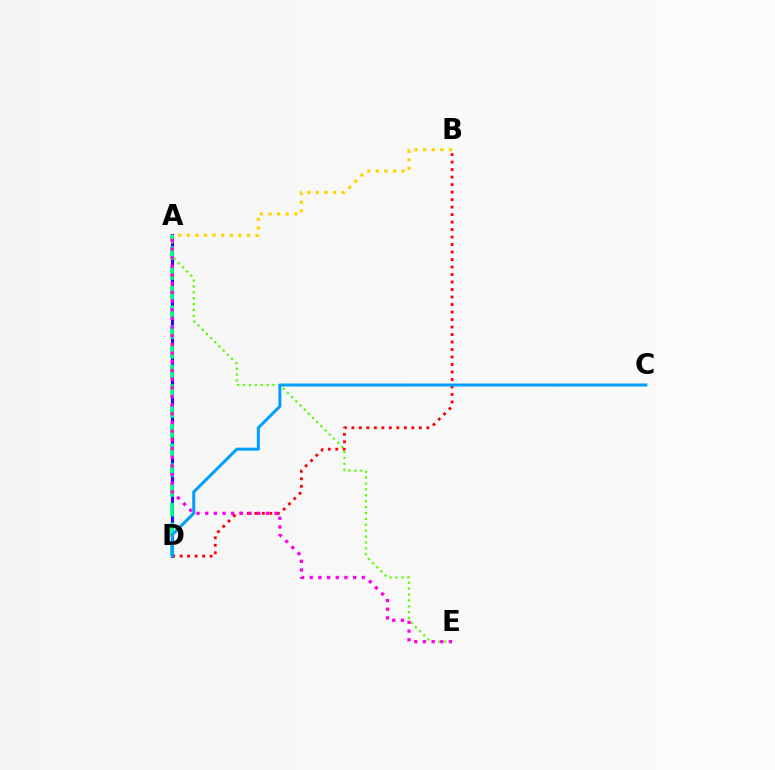{('A', 'D'): [{'color': '#3700ff', 'line_style': 'solid', 'thickness': 2.2}, {'color': '#00ff86', 'line_style': 'dashed', 'thickness': 2.68}], ('A', 'E'): [{'color': '#4fff00', 'line_style': 'dotted', 'thickness': 1.6}, {'color': '#ff00ed', 'line_style': 'dotted', 'thickness': 2.36}], ('A', 'B'): [{'color': '#ffd500', 'line_style': 'dotted', 'thickness': 2.33}], ('B', 'D'): [{'color': '#ff0000', 'line_style': 'dotted', 'thickness': 2.04}], ('C', 'D'): [{'color': '#009eff', 'line_style': 'solid', 'thickness': 2.16}]}